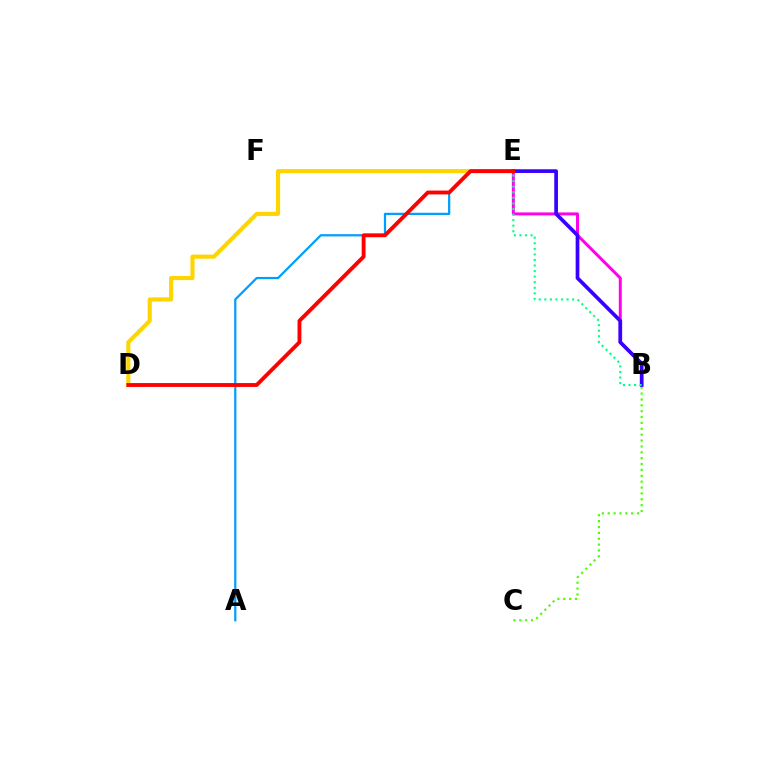{('D', 'E'): [{'color': '#ffd500', 'line_style': 'solid', 'thickness': 2.96}, {'color': '#ff0000', 'line_style': 'solid', 'thickness': 2.79}], ('B', 'E'): [{'color': '#ff00ed', 'line_style': 'solid', 'thickness': 2.14}, {'color': '#3700ff', 'line_style': 'solid', 'thickness': 2.66}, {'color': '#00ff86', 'line_style': 'dotted', 'thickness': 1.51}], ('A', 'E'): [{'color': '#009eff', 'line_style': 'solid', 'thickness': 1.61}], ('B', 'C'): [{'color': '#4fff00', 'line_style': 'dotted', 'thickness': 1.6}]}